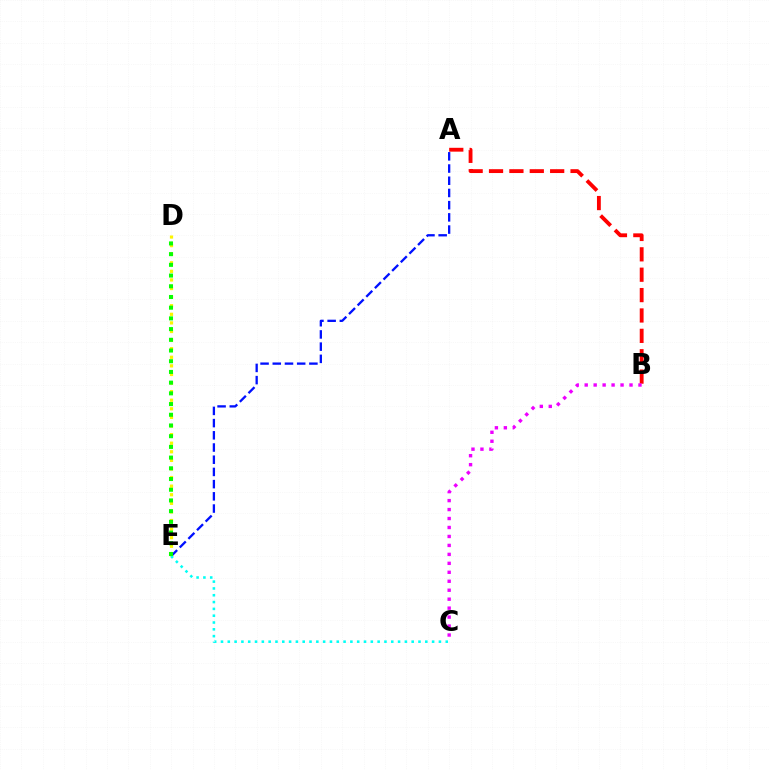{('D', 'E'): [{'color': '#fcf500', 'line_style': 'dotted', 'thickness': 2.33}, {'color': '#08ff00', 'line_style': 'dotted', 'thickness': 2.91}], ('A', 'B'): [{'color': '#ff0000', 'line_style': 'dashed', 'thickness': 2.77}], ('A', 'E'): [{'color': '#0010ff', 'line_style': 'dashed', 'thickness': 1.66}], ('C', 'E'): [{'color': '#00fff6', 'line_style': 'dotted', 'thickness': 1.85}], ('B', 'C'): [{'color': '#ee00ff', 'line_style': 'dotted', 'thickness': 2.43}]}